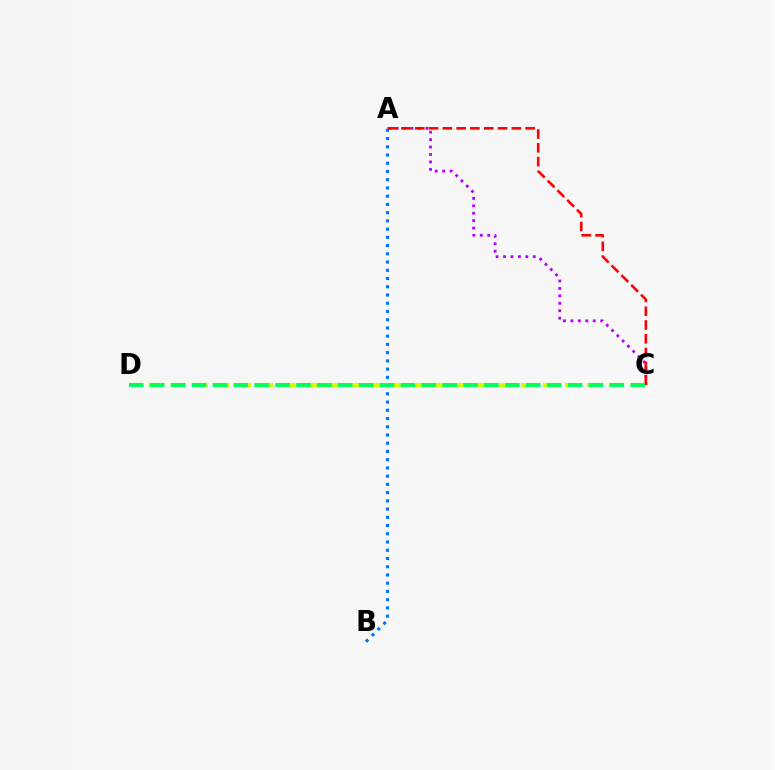{('A', 'C'): [{'color': '#b900ff', 'line_style': 'dotted', 'thickness': 2.02}, {'color': '#ff0000', 'line_style': 'dashed', 'thickness': 1.87}], ('C', 'D'): [{'color': '#d1ff00', 'line_style': 'dashed', 'thickness': 2.98}, {'color': '#00ff5c', 'line_style': 'dashed', 'thickness': 2.84}], ('A', 'B'): [{'color': '#0074ff', 'line_style': 'dotted', 'thickness': 2.24}]}